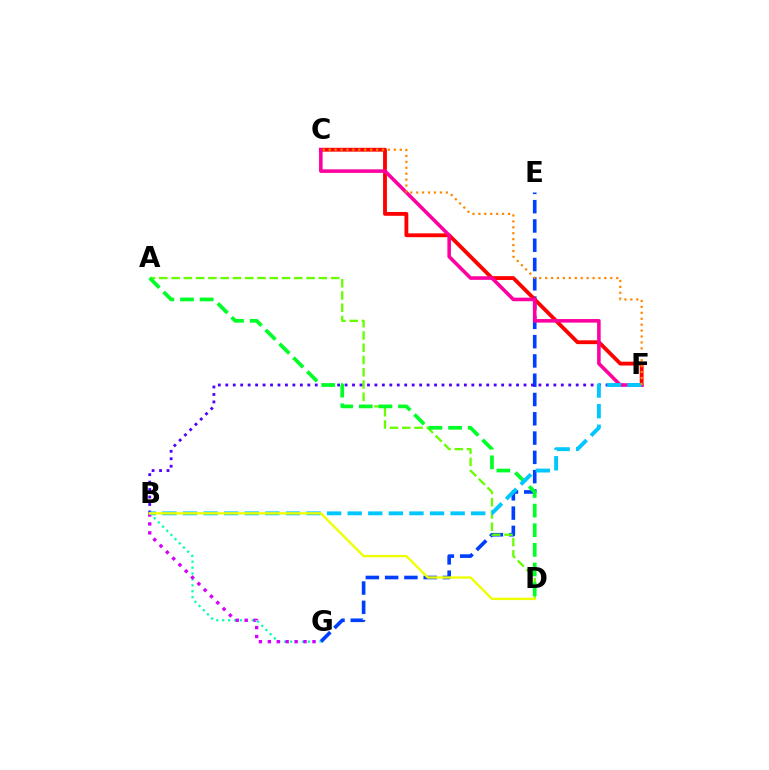{('E', 'G'): [{'color': '#003fff', 'line_style': 'dashed', 'thickness': 2.62}], ('C', 'F'): [{'color': '#ff0000', 'line_style': 'solid', 'thickness': 2.76}, {'color': '#ff00a0', 'line_style': 'solid', 'thickness': 2.57}, {'color': '#ff8800', 'line_style': 'dotted', 'thickness': 1.61}], ('B', 'G'): [{'color': '#00ffaf', 'line_style': 'dotted', 'thickness': 1.6}, {'color': '#d600ff', 'line_style': 'dotted', 'thickness': 2.42}], ('A', 'D'): [{'color': '#66ff00', 'line_style': 'dashed', 'thickness': 1.67}, {'color': '#00ff27', 'line_style': 'dashed', 'thickness': 2.67}], ('B', 'F'): [{'color': '#4f00ff', 'line_style': 'dotted', 'thickness': 2.03}, {'color': '#00c7ff', 'line_style': 'dashed', 'thickness': 2.8}], ('B', 'D'): [{'color': '#eeff00', 'line_style': 'solid', 'thickness': 1.7}]}